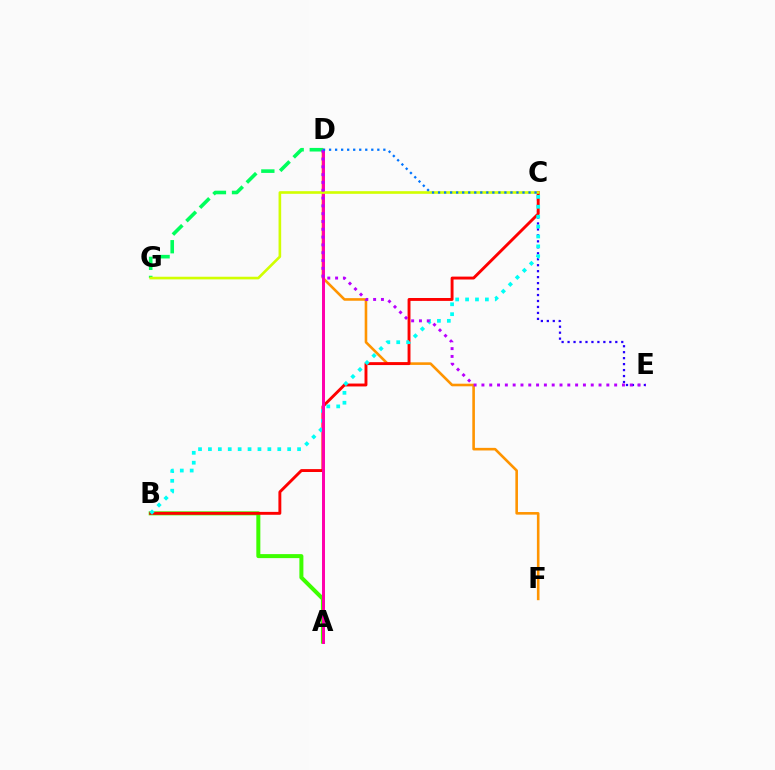{('C', 'E'): [{'color': '#2500ff', 'line_style': 'dotted', 'thickness': 1.62}], ('D', 'F'): [{'color': '#ff9400', 'line_style': 'solid', 'thickness': 1.87}], ('A', 'B'): [{'color': '#3dff00', 'line_style': 'solid', 'thickness': 2.88}], ('B', 'C'): [{'color': '#ff0000', 'line_style': 'solid', 'thickness': 2.09}, {'color': '#00fff6', 'line_style': 'dotted', 'thickness': 2.69}], ('A', 'D'): [{'color': '#ff00ac', 'line_style': 'solid', 'thickness': 2.14}], ('D', 'G'): [{'color': '#00ff5c', 'line_style': 'dashed', 'thickness': 2.59}], ('C', 'G'): [{'color': '#d1ff00', 'line_style': 'solid', 'thickness': 1.9}], ('D', 'E'): [{'color': '#b900ff', 'line_style': 'dotted', 'thickness': 2.12}], ('C', 'D'): [{'color': '#0074ff', 'line_style': 'dotted', 'thickness': 1.64}]}